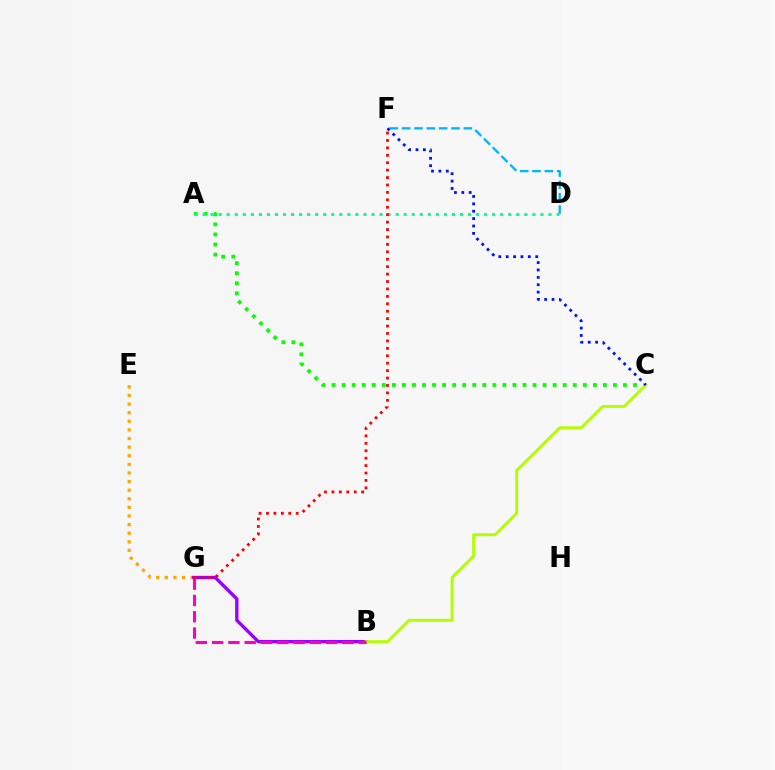{('E', 'G'): [{'color': '#ffa500', 'line_style': 'dotted', 'thickness': 2.34}], ('A', 'C'): [{'color': '#08ff00', 'line_style': 'dotted', 'thickness': 2.73}], ('B', 'G'): [{'color': '#9b00ff', 'line_style': 'solid', 'thickness': 2.41}, {'color': '#ff00bd', 'line_style': 'dashed', 'thickness': 2.21}], ('D', 'F'): [{'color': '#00b5ff', 'line_style': 'dashed', 'thickness': 1.68}], ('B', 'C'): [{'color': '#b3ff00', 'line_style': 'solid', 'thickness': 2.11}], ('A', 'D'): [{'color': '#00ff9d', 'line_style': 'dotted', 'thickness': 2.19}], ('F', 'G'): [{'color': '#ff0000', 'line_style': 'dotted', 'thickness': 2.02}], ('C', 'F'): [{'color': '#0010ff', 'line_style': 'dotted', 'thickness': 2.01}]}